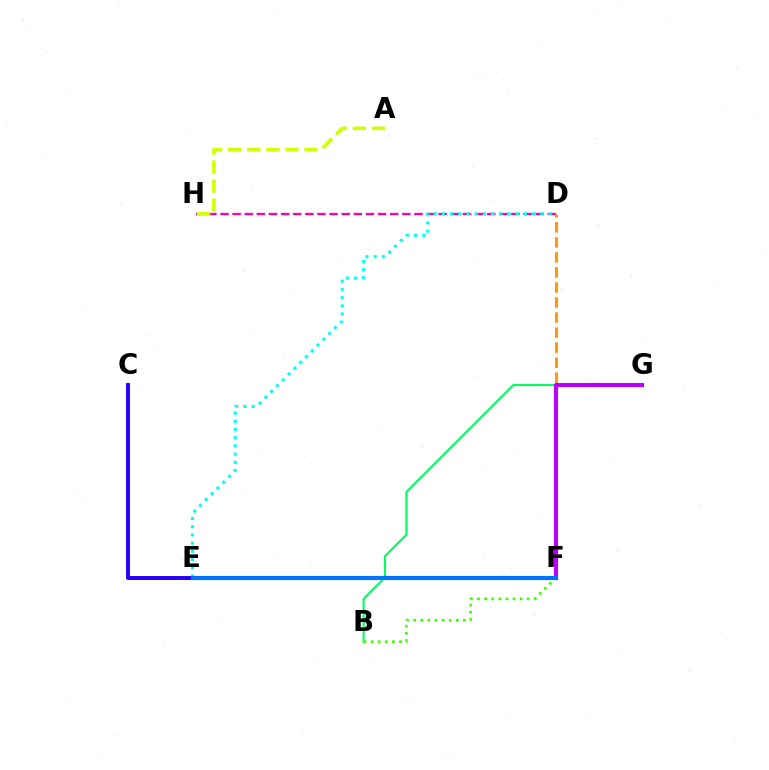{('D', 'H'): [{'color': '#ff00ac', 'line_style': 'dashed', 'thickness': 1.65}], ('B', 'G'): [{'color': '#00ff5c', 'line_style': 'solid', 'thickness': 1.51}], ('D', 'F'): [{'color': '#ff9400', 'line_style': 'dashed', 'thickness': 2.04}], ('B', 'F'): [{'color': '#3dff00', 'line_style': 'dotted', 'thickness': 1.93}], ('C', 'E'): [{'color': '#2500ff', 'line_style': 'solid', 'thickness': 2.84}], ('F', 'G'): [{'color': '#b900ff', 'line_style': 'solid', 'thickness': 2.96}], ('E', 'F'): [{'color': '#ff0000', 'line_style': 'dashed', 'thickness': 2.55}, {'color': '#0074ff', 'line_style': 'solid', 'thickness': 3.0}], ('A', 'H'): [{'color': '#d1ff00', 'line_style': 'dashed', 'thickness': 2.59}], ('D', 'E'): [{'color': '#00fff6', 'line_style': 'dotted', 'thickness': 2.23}]}